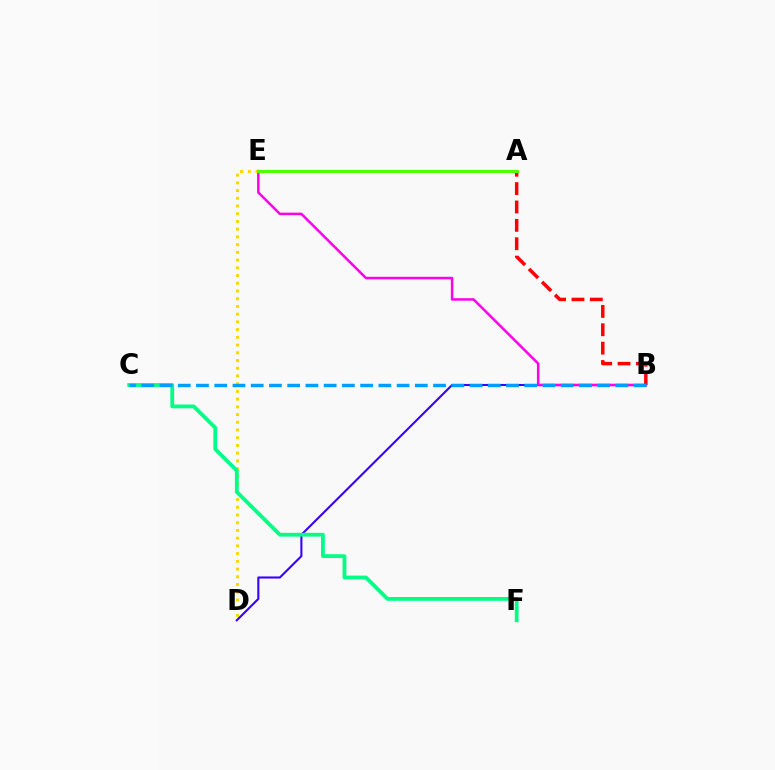{('B', 'D'): [{'color': '#3700ff', 'line_style': 'solid', 'thickness': 1.5}], ('D', 'E'): [{'color': '#ffd500', 'line_style': 'dotted', 'thickness': 2.1}], ('A', 'B'): [{'color': '#ff0000', 'line_style': 'dashed', 'thickness': 2.5}], ('B', 'E'): [{'color': '#ff00ed', 'line_style': 'solid', 'thickness': 1.82}], ('C', 'F'): [{'color': '#00ff86', 'line_style': 'solid', 'thickness': 2.74}], ('A', 'E'): [{'color': '#4fff00', 'line_style': 'solid', 'thickness': 2.2}], ('B', 'C'): [{'color': '#009eff', 'line_style': 'dashed', 'thickness': 2.48}]}